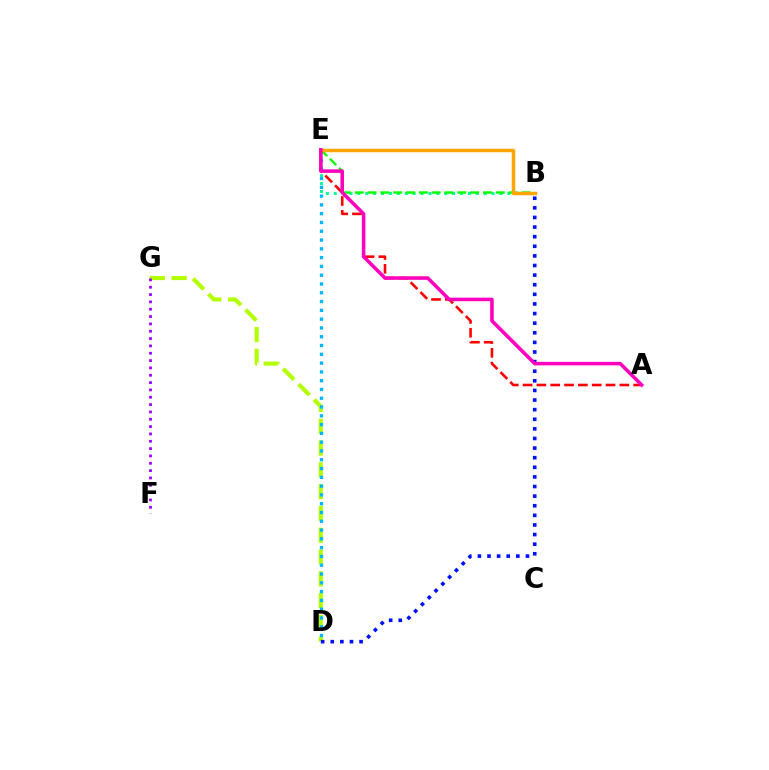{('B', 'E'): [{'color': '#00ff9d', 'line_style': 'dotted', 'thickness': 2.14}, {'color': '#08ff00', 'line_style': 'dashed', 'thickness': 1.74}, {'color': '#ffa500', 'line_style': 'solid', 'thickness': 2.5}], ('D', 'G'): [{'color': '#b3ff00', 'line_style': 'dashed', 'thickness': 2.96}], ('F', 'G'): [{'color': '#9b00ff', 'line_style': 'dotted', 'thickness': 1.99}], ('A', 'E'): [{'color': '#ff0000', 'line_style': 'dashed', 'thickness': 1.88}, {'color': '#ff00bd', 'line_style': 'solid', 'thickness': 2.55}], ('D', 'E'): [{'color': '#00b5ff', 'line_style': 'dotted', 'thickness': 2.39}], ('B', 'D'): [{'color': '#0010ff', 'line_style': 'dotted', 'thickness': 2.61}]}